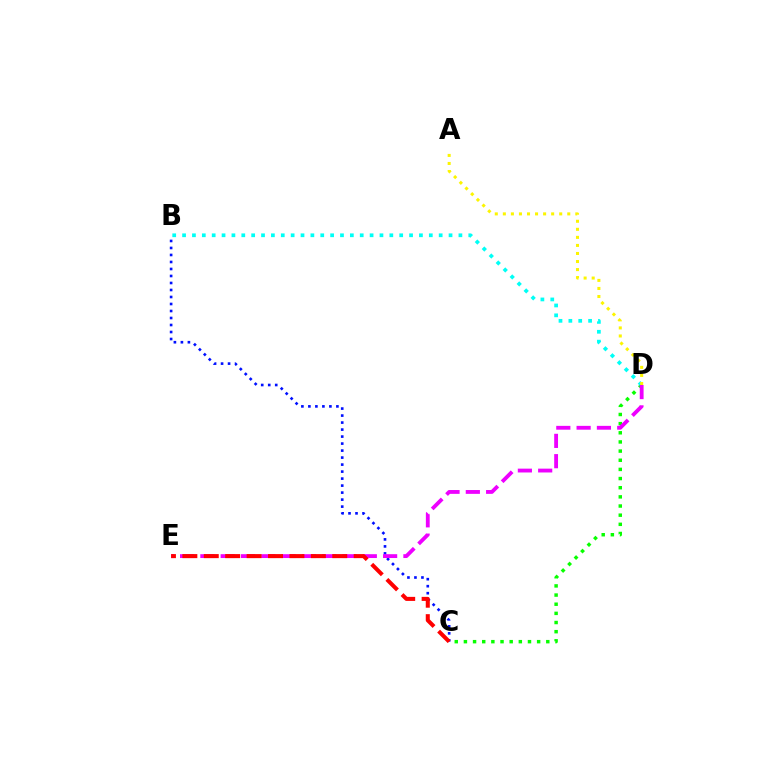{('C', 'D'): [{'color': '#08ff00', 'line_style': 'dotted', 'thickness': 2.49}], ('B', 'D'): [{'color': '#00fff6', 'line_style': 'dotted', 'thickness': 2.68}], ('B', 'C'): [{'color': '#0010ff', 'line_style': 'dotted', 'thickness': 1.9}], ('D', 'E'): [{'color': '#ee00ff', 'line_style': 'dashed', 'thickness': 2.76}], ('A', 'D'): [{'color': '#fcf500', 'line_style': 'dotted', 'thickness': 2.19}], ('C', 'E'): [{'color': '#ff0000', 'line_style': 'dashed', 'thickness': 2.91}]}